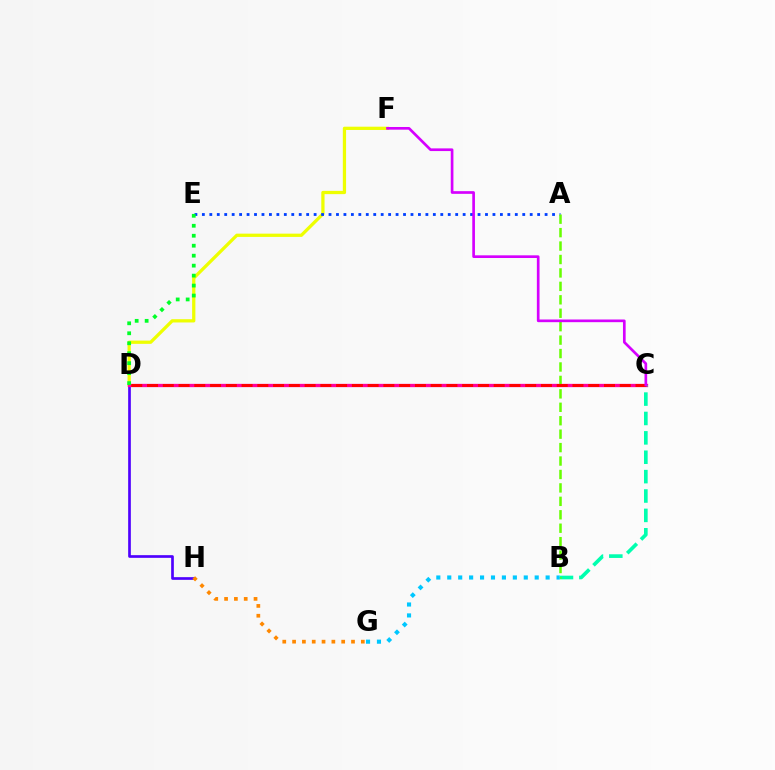{('D', 'H'): [{'color': '#4f00ff', 'line_style': 'solid', 'thickness': 1.93}], ('D', 'F'): [{'color': '#eeff00', 'line_style': 'solid', 'thickness': 2.35}], ('G', 'H'): [{'color': '#ff8800', 'line_style': 'dotted', 'thickness': 2.67}], ('A', 'E'): [{'color': '#003fff', 'line_style': 'dotted', 'thickness': 2.02}], ('C', 'D'): [{'color': '#ff00a0', 'line_style': 'solid', 'thickness': 2.38}, {'color': '#ff0000', 'line_style': 'dashed', 'thickness': 2.14}], ('B', 'C'): [{'color': '#00ffaf', 'line_style': 'dashed', 'thickness': 2.63}], ('A', 'B'): [{'color': '#66ff00', 'line_style': 'dashed', 'thickness': 1.83}], ('B', 'G'): [{'color': '#00c7ff', 'line_style': 'dotted', 'thickness': 2.97}], ('D', 'E'): [{'color': '#00ff27', 'line_style': 'dotted', 'thickness': 2.71}], ('C', 'F'): [{'color': '#d600ff', 'line_style': 'solid', 'thickness': 1.93}]}